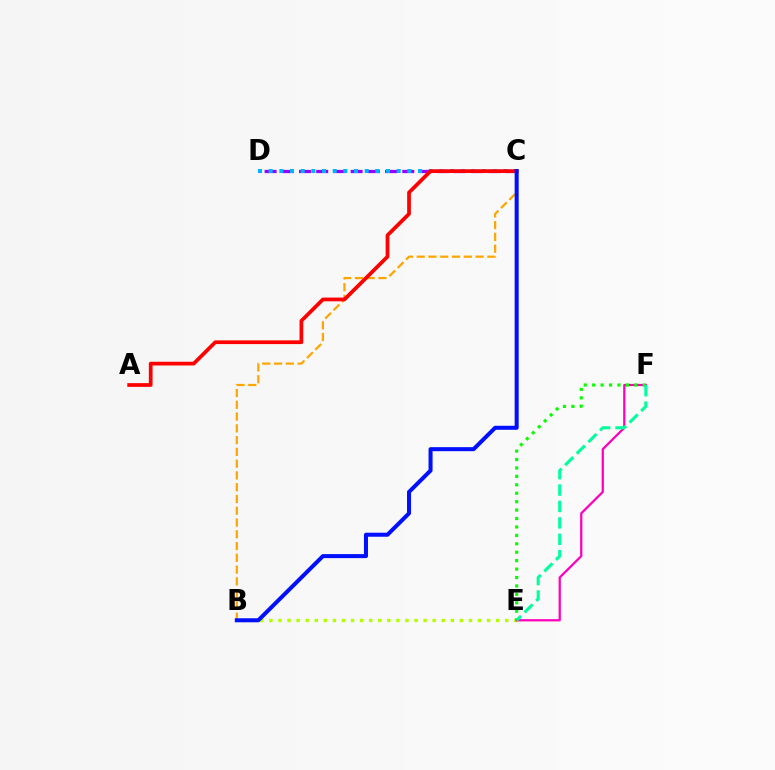{('B', 'E'): [{'color': '#b3ff00', 'line_style': 'dotted', 'thickness': 2.46}], ('E', 'F'): [{'color': '#ff00bd', 'line_style': 'solid', 'thickness': 1.62}, {'color': '#08ff00', 'line_style': 'dotted', 'thickness': 2.29}, {'color': '#00ff9d', 'line_style': 'dashed', 'thickness': 2.23}], ('C', 'D'): [{'color': '#9b00ff', 'line_style': 'dashed', 'thickness': 2.34}, {'color': '#00b5ff', 'line_style': 'dotted', 'thickness': 2.9}], ('B', 'C'): [{'color': '#ffa500', 'line_style': 'dashed', 'thickness': 1.6}, {'color': '#0010ff', 'line_style': 'solid', 'thickness': 2.9}], ('A', 'C'): [{'color': '#ff0000', 'line_style': 'solid', 'thickness': 2.69}]}